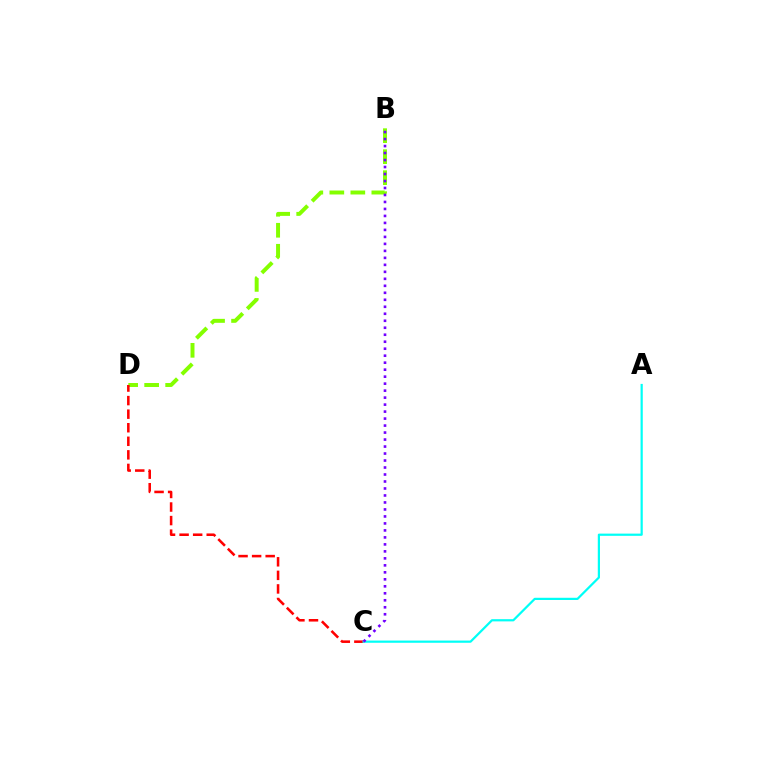{('B', 'D'): [{'color': '#84ff00', 'line_style': 'dashed', 'thickness': 2.85}], ('C', 'D'): [{'color': '#ff0000', 'line_style': 'dashed', 'thickness': 1.84}], ('A', 'C'): [{'color': '#00fff6', 'line_style': 'solid', 'thickness': 1.59}], ('B', 'C'): [{'color': '#7200ff', 'line_style': 'dotted', 'thickness': 1.9}]}